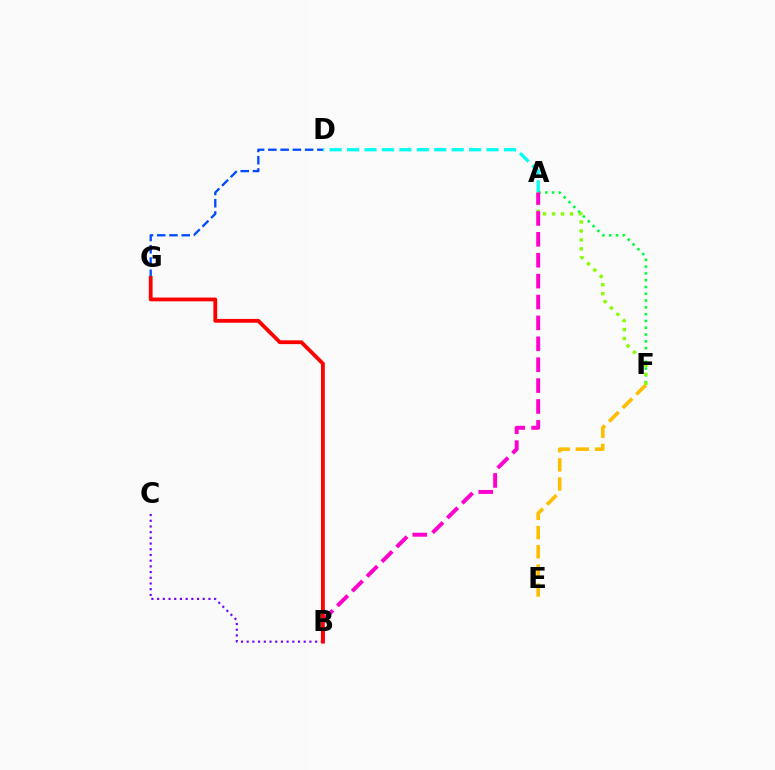{('E', 'F'): [{'color': '#ffbd00', 'line_style': 'dashed', 'thickness': 2.6}], ('A', 'D'): [{'color': '#00fff6', 'line_style': 'dashed', 'thickness': 2.37}], ('A', 'F'): [{'color': '#00ff39', 'line_style': 'dotted', 'thickness': 1.85}, {'color': '#84ff00', 'line_style': 'dotted', 'thickness': 2.43}], ('B', 'C'): [{'color': '#7200ff', 'line_style': 'dotted', 'thickness': 1.55}], ('D', 'G'): [{'color': '#004bff', 'line_style': 'dashed', 'thickness': 1.66}], ('A', 'B'): [{'color': '#ff00cf', 'line_style': 'dashed', 'thickness': 2.84}], ('B', 'G'): [{'color': '#ff0000', 'line_style': 'solid', 'thickness': 2.74}]}